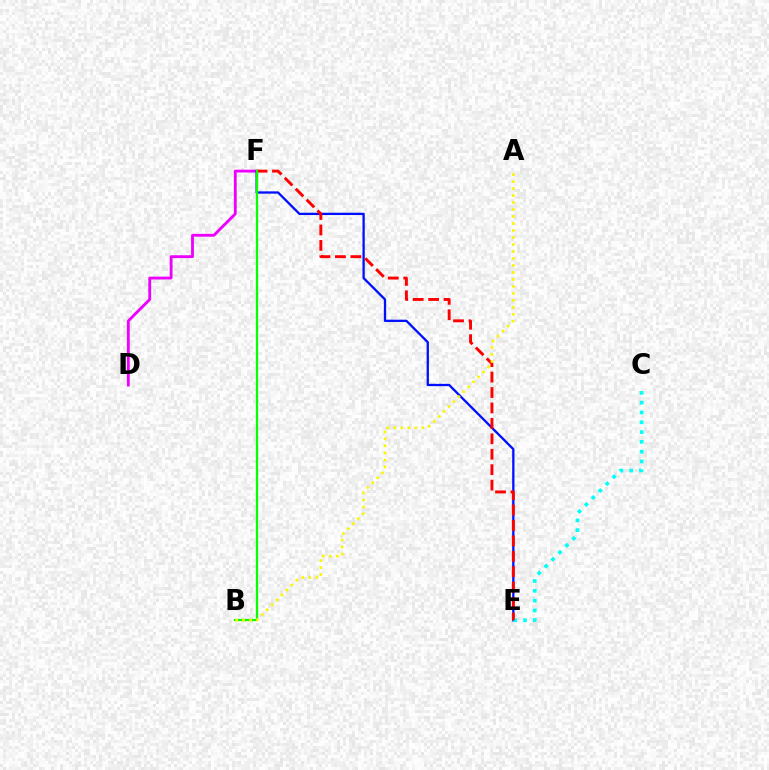{('D', 'F'): [{'color': '#ee00ff', 'line_style': 'solid', 'thickness': 2.05}], ('E', 'F'): [{'color': '#0010ff', 'line_style': 'solid', 'thickness': 1.65}, {'color': '#ff0000', 'line_style': 'dashed', 'thickness': 2.1}], ('C', 'E'): [{'color': '#00fff6', 'line_style': 'dotted', 'thickness': 2.66}], ('B', 'F'): [{'color': '#08ff00', 'line_style': 'solid', 'thickness': 1.63}], ('A', 'B'): [{'color': '#fcf500', 'line_style': 'dotted', 'thickness': 1.9}]}